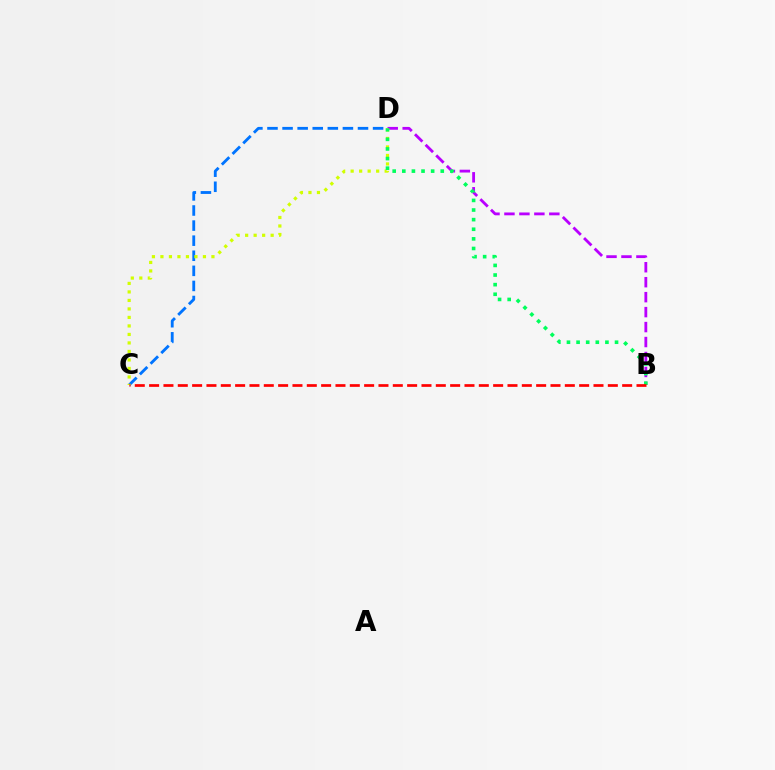{('C', 'D'): [{'color': '#0074ff', 'line_style': 'dashed', 'thickness': 2.05}, {'color': '#d1ff00', 'line_style': 'dotted', 'thickness': 2.31}], ('B', 'D'): [{'color': '#b900ff', 'line_style': 'dashed', 'thickness': 2.03}, {'color': '#00ff5c', 'line_style': 'dotted', 'thickness': 2.61}], ('B', 'C'): [{'color': '#ff0000', 'line_style': 'dashed', 'thickness': 1.95}]}